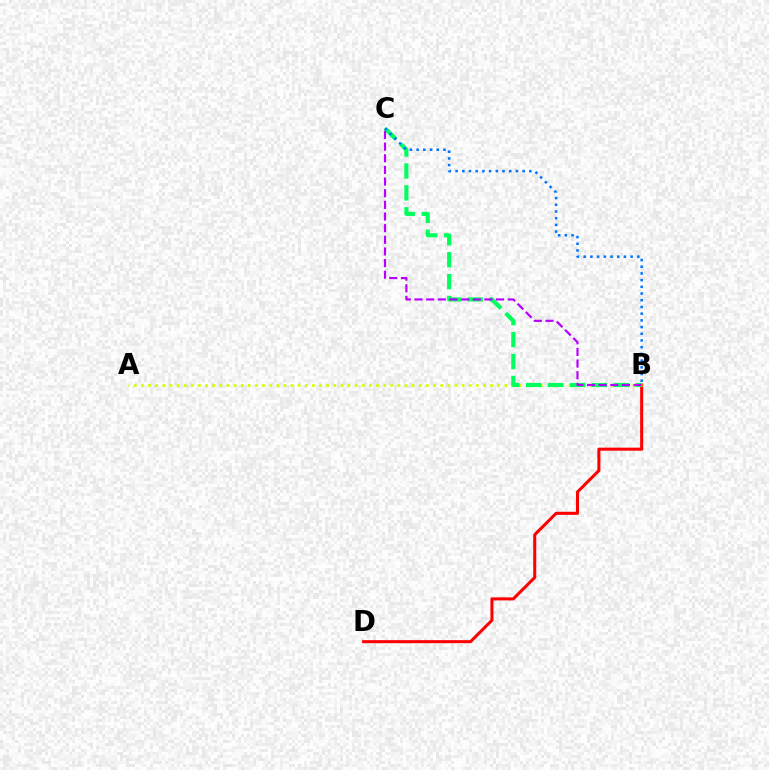{('B', 'D'): [{'color': '#ff0000', 'line_style': 'solid', 'thickness': 2.19}], ('A', 'B'): [{'color': '#d1ff00', 'line_style': 'dotted', 'thickness': 1.94}], ('B', 'C'): [{'color': '#00ff5c', 'line_style': 'dashed', 'thickness': 2.98}, {'color': '#b900ff', 'line_style': 'dashed', 'thickness': 1.58}, {'color': '#0074ff', 'line_style': 'dotted', 'thickness': 1.82}]}